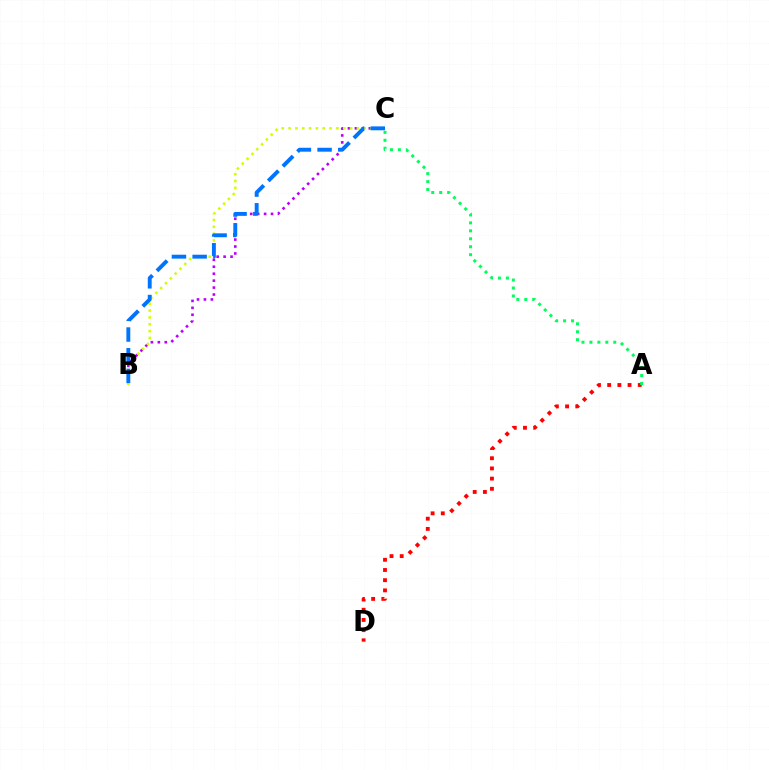{('A', 'D'): [{'color': '#ff0000', 'line_style': 'dotted', 'thickness': 2.77}], ('B', 'C'): [{'color': '#b900ff', 'line_style': 'dotted', 'thickness': 1.89}, {'color': '#d1ff00', 'line_style': 'dotted', 'thickness': 1.86}, {'color': '#0074ff', 'line_style': 'dashed', 'thickness': 2.81}], ('A', 'C'): [{'color': '#00ff5c', 'line_style': 'dotted', 'thickness': 2.16}]}